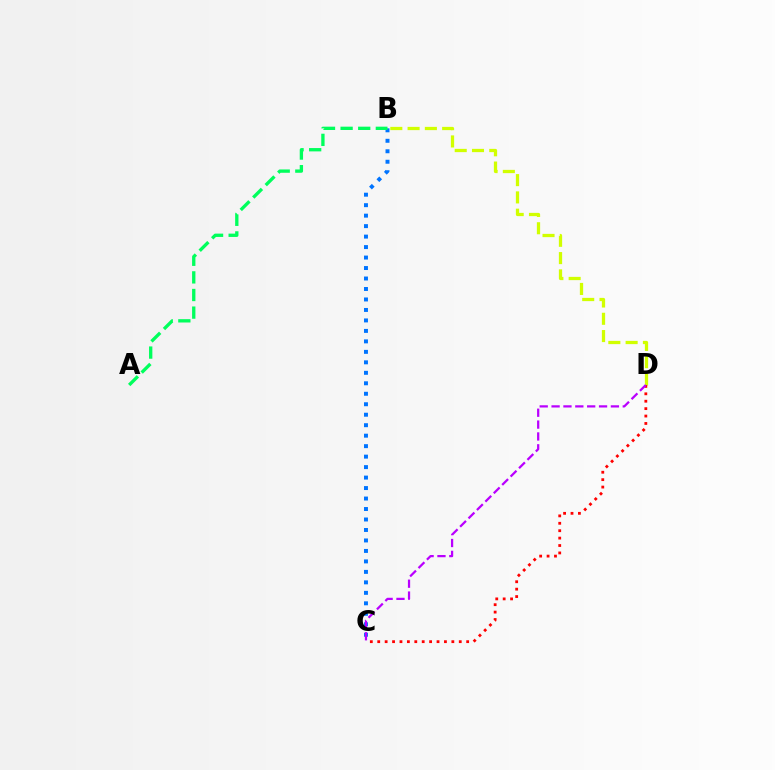{('B', 'D'): [{'color': '#d1ff00', 'line_style': 'dashed', 'thickness': 2.35}], ('B', 'C'): [{'color': '#0074ff', 'line_style': 'dotted', 'thickness': 2.85}], ('C', 'D'): [{'color': '#ff0000', 'line_style': 'dotted', 'thickness': 2.01}, {'color': '#b900ff', 'line_style': 'dashed', 'thickness': 1.61}], ('A', 'B'): [{'color': '#00ff5c', 'line_style': 'dashed', 'thickness': 2.39}]}